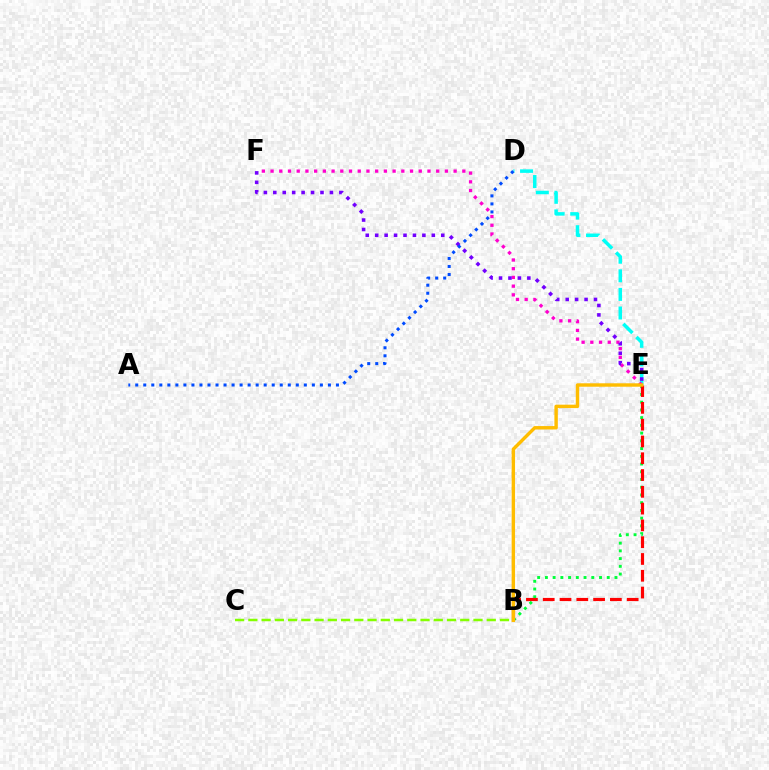{('D', 'E'): [{'color': '#00fff6', 'line_style': 'dashed', 'thickness': 2.53}], ('B', 'E'): [{'color': '#00ff39', 'line_style': 'dotted', 'thickness': 2.1}, {'color': '#ff0000', 'line_style': 'dashed', 'thickness': 2.28}, {'color': '#ffbd00', 'line_style': 'solid', 'thickness': 2.46}], ('E', 'F'): [{'color': '#ff00cf', 'line_style': 'dotted', 'thickness': 2.37}, {'color': '#7200ff', 'line_style': 'dotted', 'thickness': 2.56}], ('B', 'C'): [{'color': '#84ff00', 'line_style': 'dashed', 'thickness': 1.8}], ('A', 'D'): [{'color': '#004bff', 'line_style': 'dotted', 'thickness': 2.18}]}